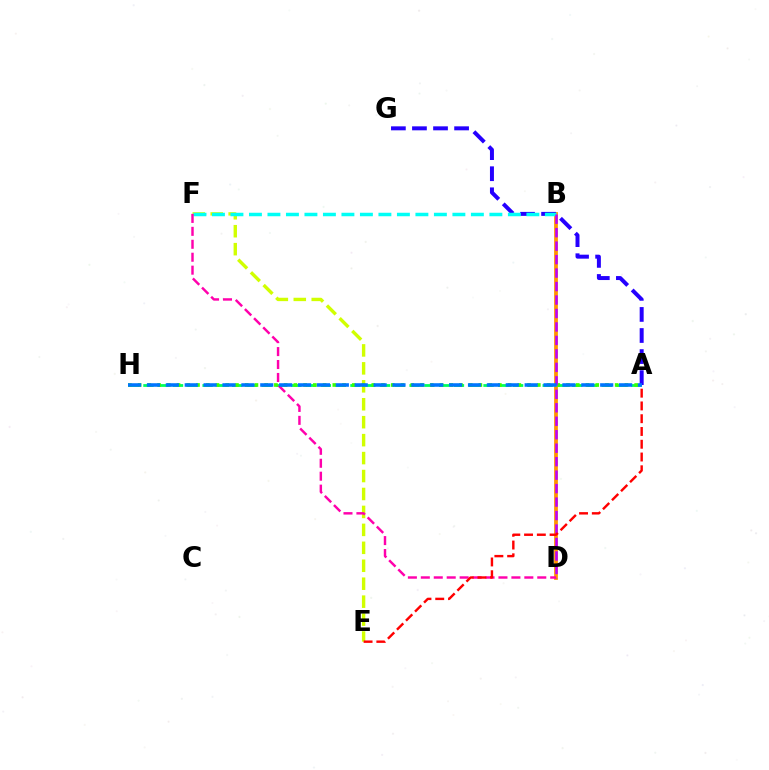{('E', 'F'): [{'color': '#d1ff00', 'line_style': 'dashed', 'thickness': 2.44}], ('A', 'H'): [{'color': '#00ff5c', 'line_style': 'dashed', 'thickness': 2.01}, {'color': '#3dff00', 'line_style': 'dotted', 'thickness': 2.65}, {'color': '#0074ff', 'line_style': 'dashed', 'thickness': 2.57}], ('B', 'D'): [{'color': '#ff9400', 'line_style': 'solid', 'thickness': 2.71}, {'color': '#b900ff', 'line_style': 'dashed', 'thickness': 1.83}], ('A', 'G'): [{'color': '#2500ff', 'line_style': 'dashed', 'thickness': 2.86}], ('B', 'F'): [{'color': '#00fff6', 'line_style': 'dashed', 'thickness': 2.51}], ('D', 'F'): [{'color': '#ff00ac', 'line_style': 'dashed', 'thickness': 1.76}], ('A', 'E'): [{'color': '#ff0000', 'line_style': 'dashed', 'thickness': 1.73}]}